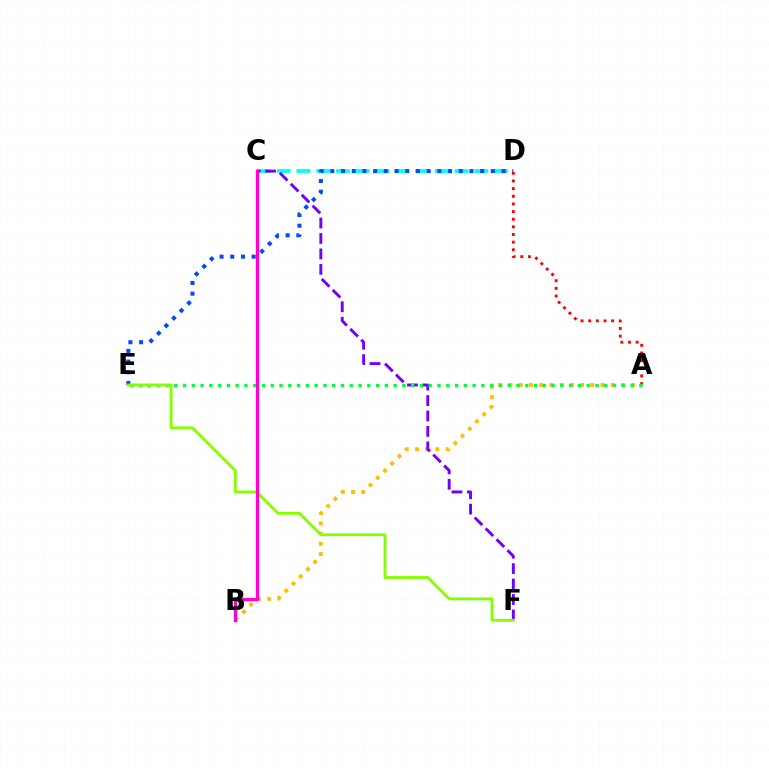{('C', 'D'): [{'color': '#00fff6', 'line_style': 'dashed', 'thickness': 2.68}], ('A', 'B'): [{'color': '#ffbd00', 'line_style': 'dotted', 'thickness': 2.77}], ('D', 'E'): [{'color': '#004bff', 'line_style': 'dotted', 'thickness': 2.91}], ('C', 'F'): [{'color': '#7200ff', 'line_style': 'dashed', 'thickness': 2.1}], ('A', 'D'): [{'color': '#ff0000', 'line_style': 'dotted', 'thickness': 2.08}], ('A', 'E'): [{'color': '#00ff39', 'line_style': 'dotted', 'thickness': 2.38}], ('E', 'F'): [{'color': '#84ff00', 'line_style': 'solid', 'thickness': 2.04}], ('B', 'C'): [{'color': '#ff00cf', 'line_style': 'solid', 'thickness': 2.39}]}